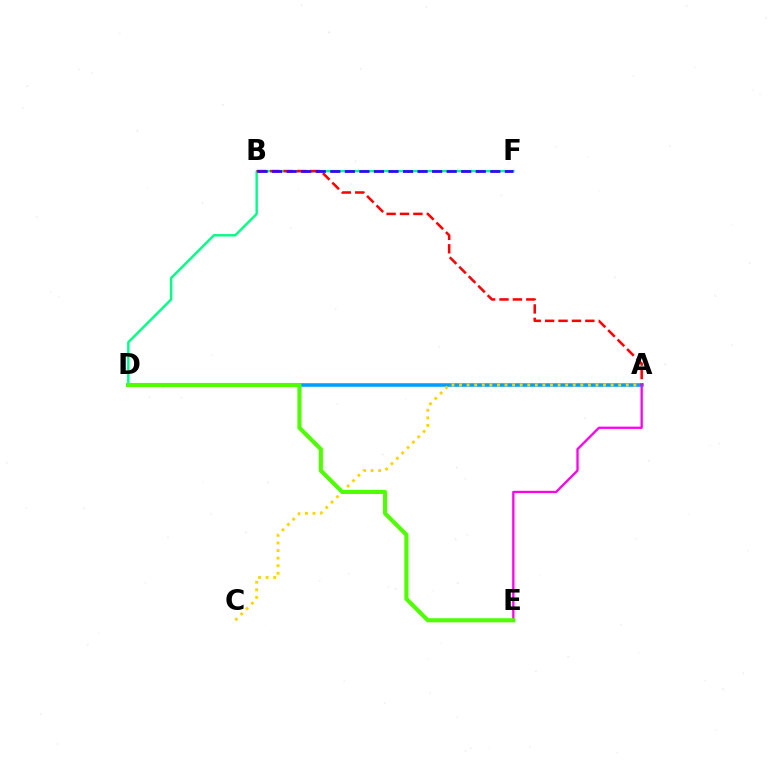{('D', 'F'): [{'color': '#00ff86', 'line_style': 'solid', 'thickness': 1.73}], ('A', 'D'): [{'color': '#009eff', 'line_style': 'solid', 'thickness': 2.55}], ('A', 'B'): [{'color': '#ff0000', 'line_style': 'dashed', 'thickness': 1.82}], ('B', 'F'): [{'color': '#3700ff', 'line_style': 'dashed', 'thickness': 1.98}], ('A', 'C'): [{'color': '#ffd500', 'line_style': 'dotted', 'thickness': 2.06}], ('A', 'E'): [{'color': '#ff00ed', 'line_style': 'solid', 'thickness': 1.65}], ('D', 'E'): [{'color': '#4fff00', 'line_style': 'solid', 'thickness': 2.96}]}